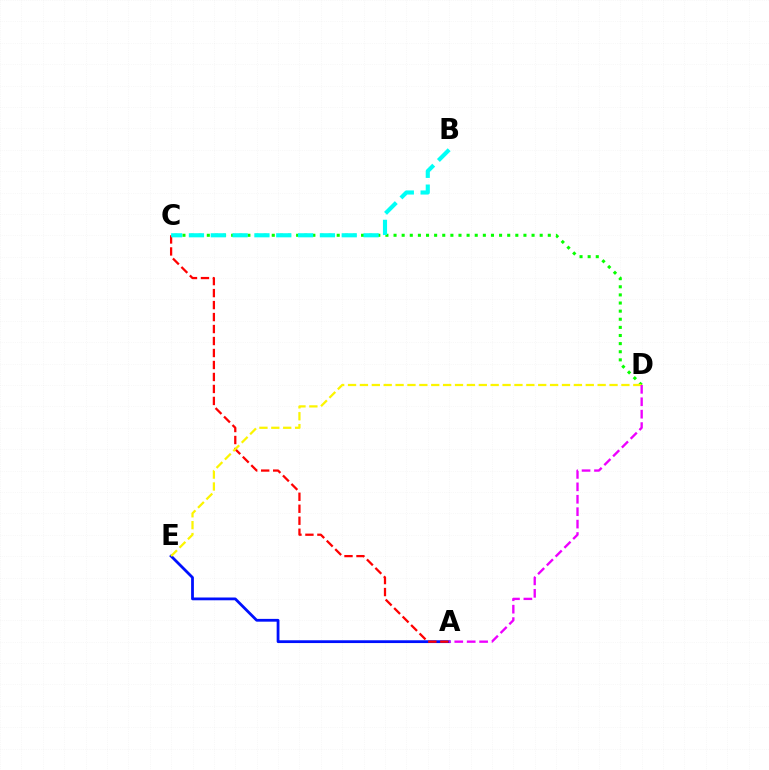{('A', 'E'): [{'color': '#0010ff', 'line_style': 'solid', 'thickness': 2.01}], ('A', 'C'): [{'color': '#ff0000', 'line_style': 'dashed', 'thickness': 1.63}], ('C', 'D'): [{'color': '#08ff00', 'line_style': 'dotted', 'thickness': 2.21}], ('D', 'E'): [{'color': '#fcf500', 'line_style': 'dashed', 'thickness': 1.61}], ('B', 'C'): [{'color': '#00fff6', 'line_style': 'dashed', 'thickness': 2.97}], ('A', 'D'): [{'color': '#ee00ff', 'line_style': 'dashed', 'thickness': 1.69}]}